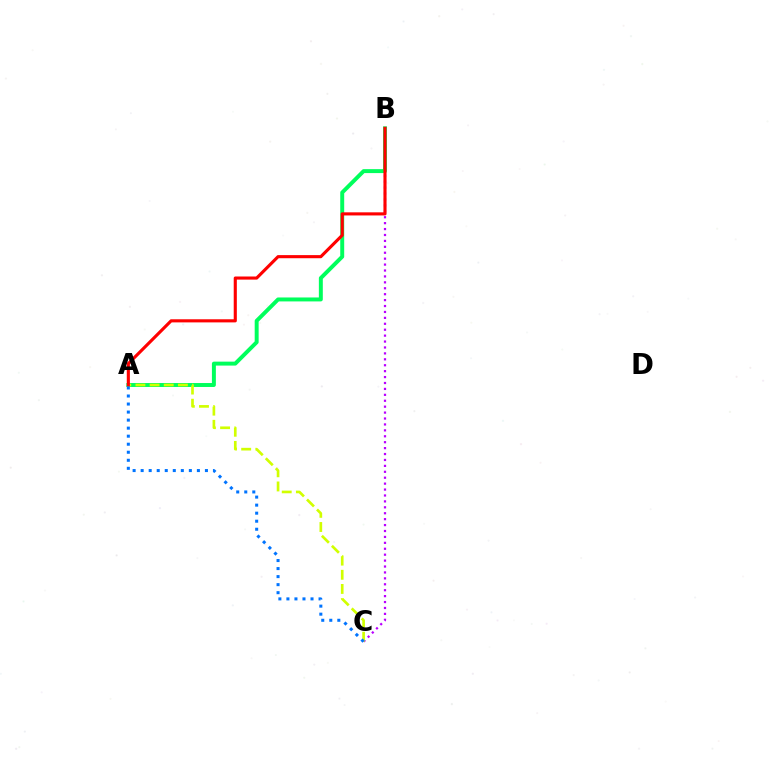{('B', 'C'): [{'color': '#b900ff', 'line_style': 'dotted', 'thickness': 1.61}], ('A', 'B'): [{'color': '#00ff5c', 'line_style': 'solid', 'thickness': 2.84}, {'color': '#ff0000', 'line_style': 'solid', 'thickness': 2.24}], ('A', 'C'): [{'color': '#d1ff00', 'line_style': 'dashed', 'thickness': 1.92}, {'color': '#0074ff', 'line_style': 'dotted', 'thickness': 2.18}]}